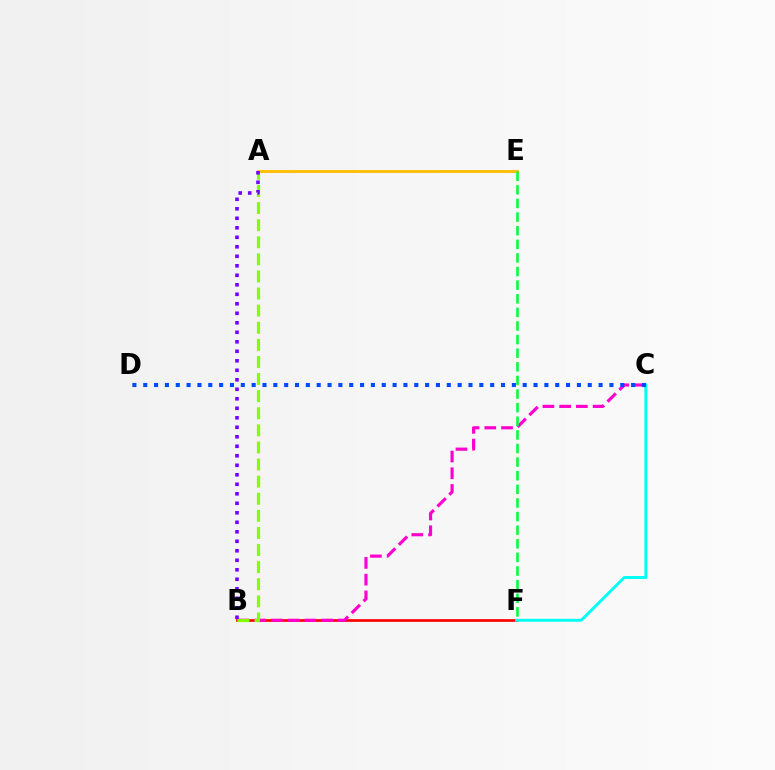{('B', 'F'): [{'color': '#ff0000', 'line_style': 'solid', 'thickness': 1.95}], ('A', 'E'): [{'color': '#ffbd00', 'line_style': 'solid', 'thickness': 2.05}], ('B', 'C'): [{'color': '#ff00cf', 'line_style': 'dashed', 'thickness': 2.27}], ('C', 'F'): [{'color': '#00fff6', 'line_style': 'solid', 'thickness': 2.11}], ('C', 'D'): [{'color': '#004bff', 'line_style': 'dotted', 'thickness': 2.95}], ('A', 'B'): [{'color': '#84ff00', 'line_style': 'dashed', 'thickness': 2.32}, {'color': '#7200ff', 'line_style': 'dotted', 'thickness': 2.58}], ('E', 'F'): [{'color': '#00ff39', 'line_style': 'dashed', 'thickness': 1.85}]}